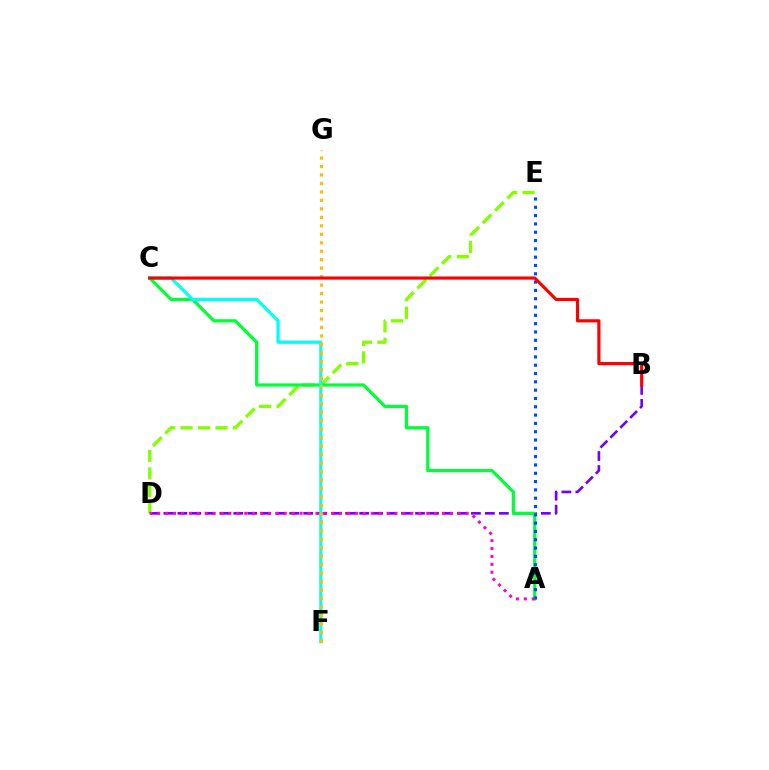{('D', 'E'): [{'color': '#84ff00', 'line_style': 'dashed', 'thickness': 2.38}], ('B', 'D'): [{'color': '#7200ff', 'line_style': 'dashed', 'thickness': 1.9}], ('A', 'C'): [{'color': '#00ff39', 'line_style': 'solid', 'thickness': 2.32}], ('C', 'F'): [{'color': '#00fff6', 'line_style': 'solid', 'thickness': 2.32}], ('F', 'G'): [{'color': '#ffbd00', 'line_style': 'dotted', 'thickness': 2.3}], ('A', 'E'): [{'color': '#004bff', 'line_style': 'dotted', 'thickness': 2.26}], ('A', 'D'): [{'color': '#ff00cf', 'line_style': 'dotted', 'thickness': 2.15}], ('B', 'C'): [{'color': '#ff0000', 'line_style': 'solid', 'thickness': 2.27}]}